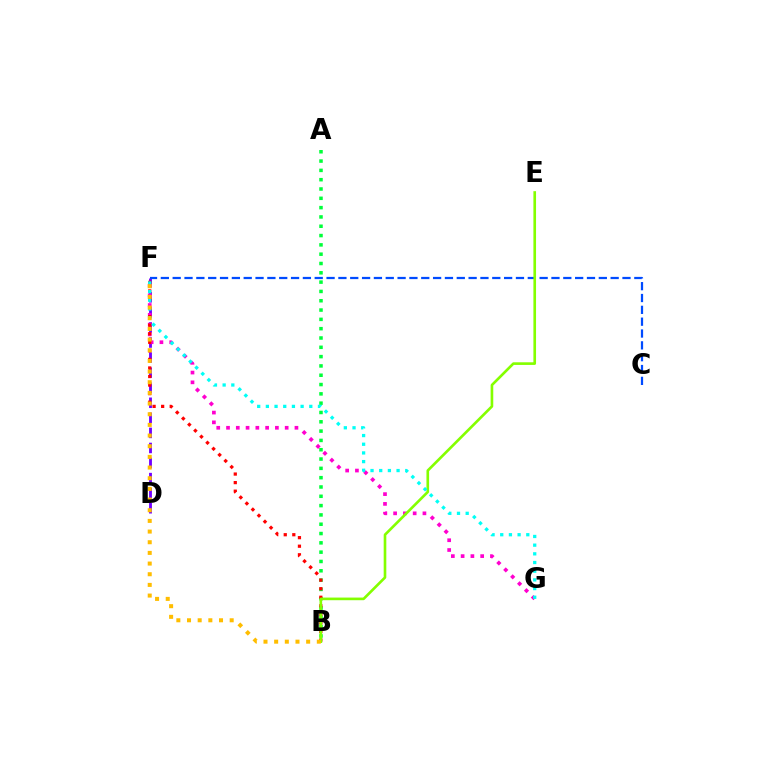{('D', 'F'): [{'color': '#7200ff', 'line_style': 'dashed', 'thickness': 2.05}], ('A', 'B'): [{'color': '#00ff39', 'line_style': 'dotted', 'thickness': 2.53}], ('F', 'G'): [{'color': '#ff00cf', 'line_style': 'dotted', 'thickness': 2.66}, {'color': '#00fff6', 'line_style': 'dotted', 'thickness': 2.36}], ('B', 'F'): [{'color': '#ff0000', 'line_style': 'dotted', 'thickness': 2.33}, {'color': '#ffbd00', 'line_style': 'dotted', 'thickness': 2.9}], ('C', 'F'): [{'color': '#004bff', 'line_style': 'dashed', 'thickness': 1.61}], ('B', 'E'): [{'color': '#84ff00', 'line_style': 'solid', 'thickness': 1.9}]}